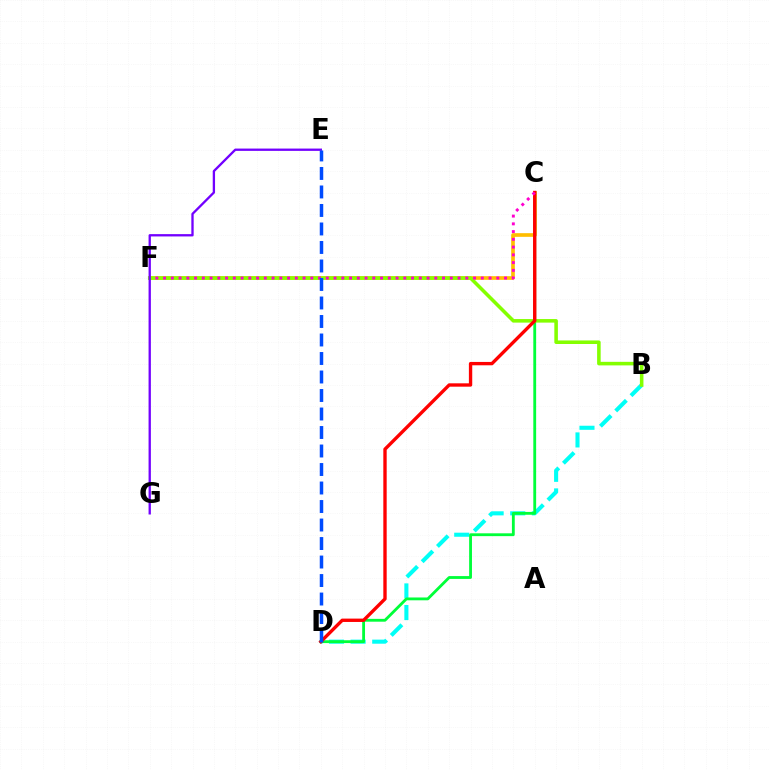{('C', 'F'): [{'color': '#ffbd00', 'line_style': 'solid', 'thickness': 2.64}, {'color': '#ff00cf', 'line_style': 'dotted', 'thickness': 2.11}], ('B', 'D'): [{'color': '#00fff6', 'line_style': 'dashed', 'thickness': 2.94}], ('C', 'D'): [{'color': '#00ff39', 'line_style': 'solid', 'thickness': 2.04}, {'color': '#ff0000', 'line_style': 'solid', 'thickness': 2.42}], ('B', 'F'): [{'color': '#84ff00', 'line_style': 'solid', 'thickness': 2.56}], ('E', 'G'): [{'color': '#7200ff', 'line_style': 'solid', 'thickness': 1.67}], ('D', 'E'): [{'color': '#004bff', 'line_style': 'dashed', 'thickness': 2.51}]}